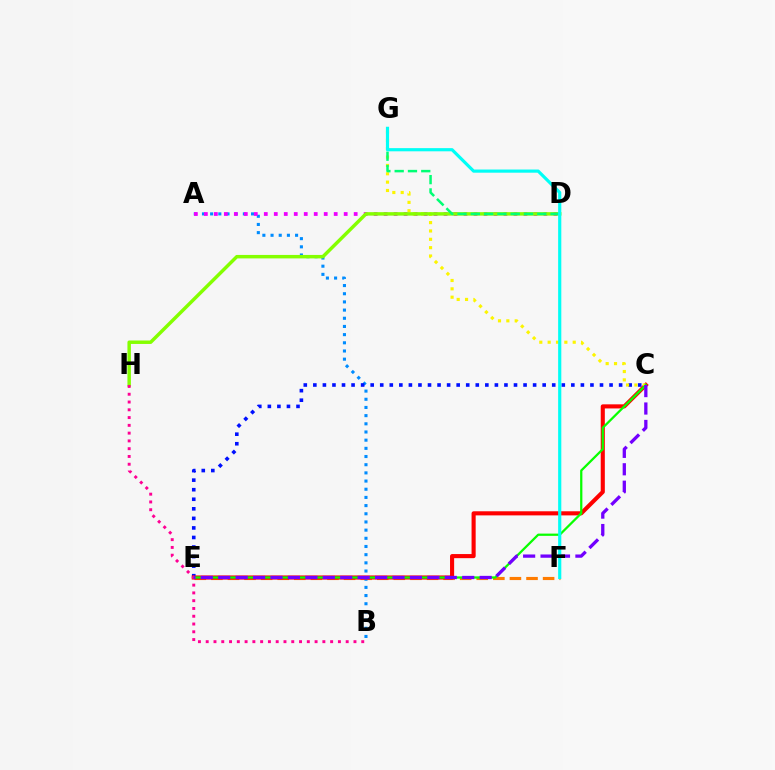{('E', 'F'): [{'color': '#ff7c00', 'line_style': 'dashed', 'thickness': 2.25}], ('A', 'B'): [{'color': '#008cff', 'line_style': 'dotted', 'thickness': 2.22}], ('C', 'E'): [{'color': '#0010ff', 'line_style': 'dotted', 'thickness': 2.6}, {'color': '#ff0000', 'line_style': 'solid', 'thickness': 2.95}, {'color': '#08ff00', 'line_style': 'solid', 'thickness': 1.62}, {'color': '#7200ff', 'line_style': 'dashed', 'thickness': 2.37}], ('A', 'D'): [{'color': '#ee00ff', 'line_style': 'dotted', 'thickness': 2.71}], ('C', 'G'): [{'color': '#fcf500', 'line_style': 'dotted', 'thickness': 2.27}], ('D', 'H'): [{'color': '#84ff00', 'line_style': 'solid', 'thickness': 2.49}], ('B', 'H'): [{'color': '#ff0094', 'line_style': 'dotted', 'thickness': 2.11}], ('D', 'G'): [{'color': '#00ff74', 'line_style': 'dashed', 'thickness': 1.81}], ('F', 'G'): [{'color': '#00fff6', 'line_style': 'solid', 'thickness': 2.28}]}